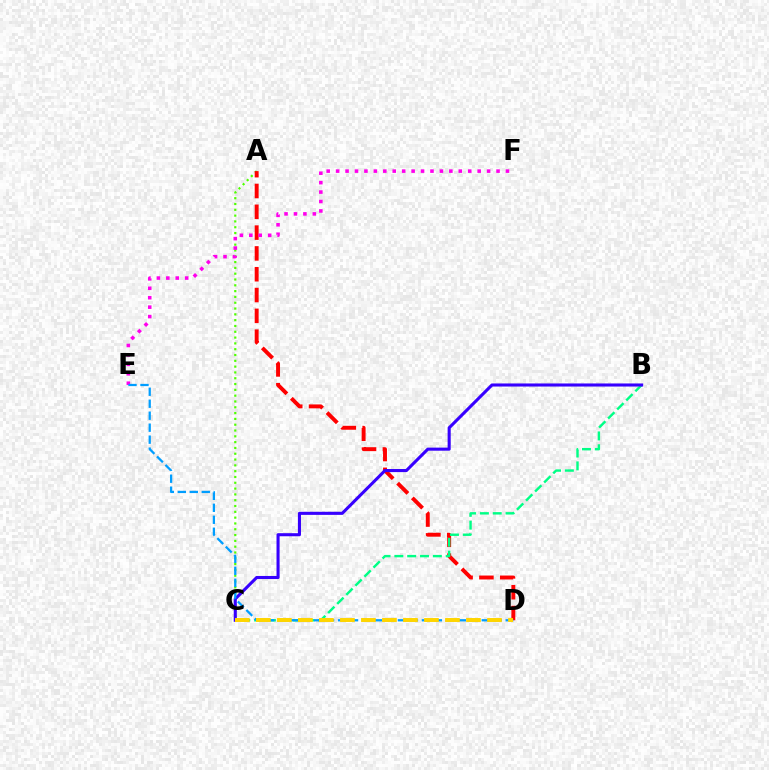{('A', 'C'): [{'color': '#4fff00', 'line_style': 'dotted', 'thickness': 1.58}], ('A', 'D'): [{'color': '#ff0000', 'line_style': 'dashed', 'thickness': 2.83}], ('B', 'C'): [{'color': '#00ff86', 'line_style': 'dashed', 'thickness': 1.74}, {'color': '#3700ff', 'line_style': 'solid', 'thickness': 2.22}], ('E', 'F'): [{'color': '#ff00ed', 'line_style': 'dotted', 'thickness': 2.56}], ('D', 'E'): [{'color': '#009eff', 'line_style': 'dashed', 'thickness': 1.63}], ('C', 'D'): [{'color': '#ffd500', 'line_style': 'dashed', 'thickness': 2.85}]}